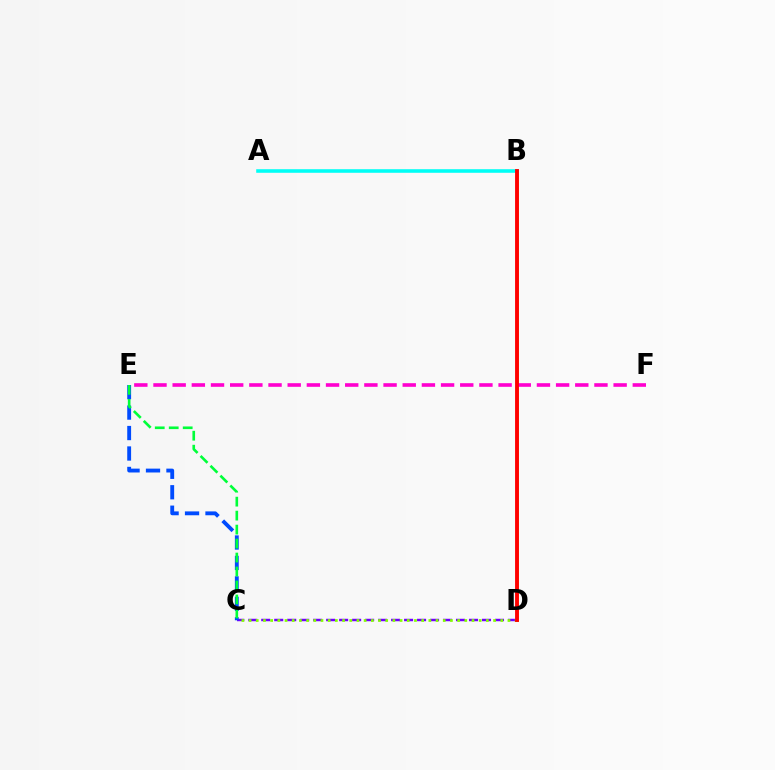{('C', 'D'): [{'color': '#7200ff', 'line_style': 'dashed', 'thickness': 1.76}, {'color': '#84ff00', 'line_style': 'dotted', 'thickness': 1.95}], ('C', 'E'): [{'color': '#004bff', 'line_style': 'dashed', 'thickness': 2.78}, {'color': '#00ff39', 'line_style': 'dashed', 'thickness': 1.9}], ('B', 'D'): [{'color': '#ffbd00', 'line_style': 'solid', 'thickness': 2.06}, {'color': '#ff0000', 'line_style': 'solid', 'thickness': 2.78}], ('E', 'F'): [{'color': '#ff00cf', 'line_style': 'dashed', 'thickness': 2.6}], ('A', 'B'): [{'color': '#00fff6', 'line_style': 'solid', 'thickness': 2.57}]}